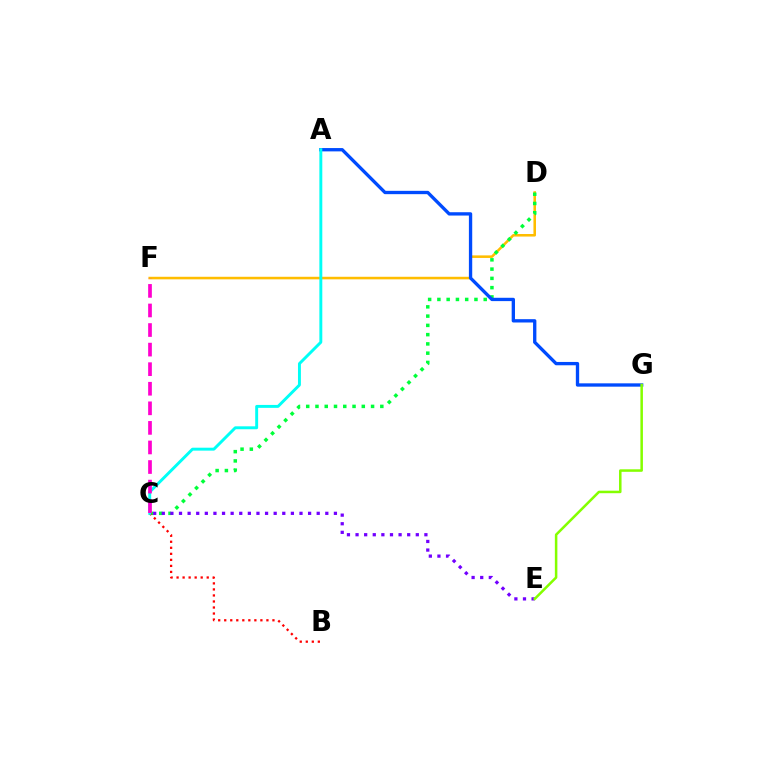{('D', 'F'): [{'color': '#ffbd00', 'line_style': 'solid', 'thickness': 1.84}], ('C', 'D'): [{'color': '#00ff39', 'line_style': 'dotted', 'thickness': 2.52}], ('C', 'E'): [{'color': '#7200ff', 'line_style': 'dotted', 'thickness': 2.34}], ('A', 'G'): [{'color': '#004bff', 'line_style': 'solid', 'thickness': 2.39}], ('B', 'C'): [{'color': '#ff0000', 'line_style': 'dotted', 'thickness': 1.64}], ('A', 'C'): [{'color': '#00fff6', 'line_style': 'solid', 'thickness': 2.11}], ('C', 'F'): [{'color': '#ff00cf', 'line_style': 'dashed', 'thickness': 2.66}], ('E', 'G'): [{'color': '#84ff00', 'line_style': 'solid', 'thickness': 1.81}]}